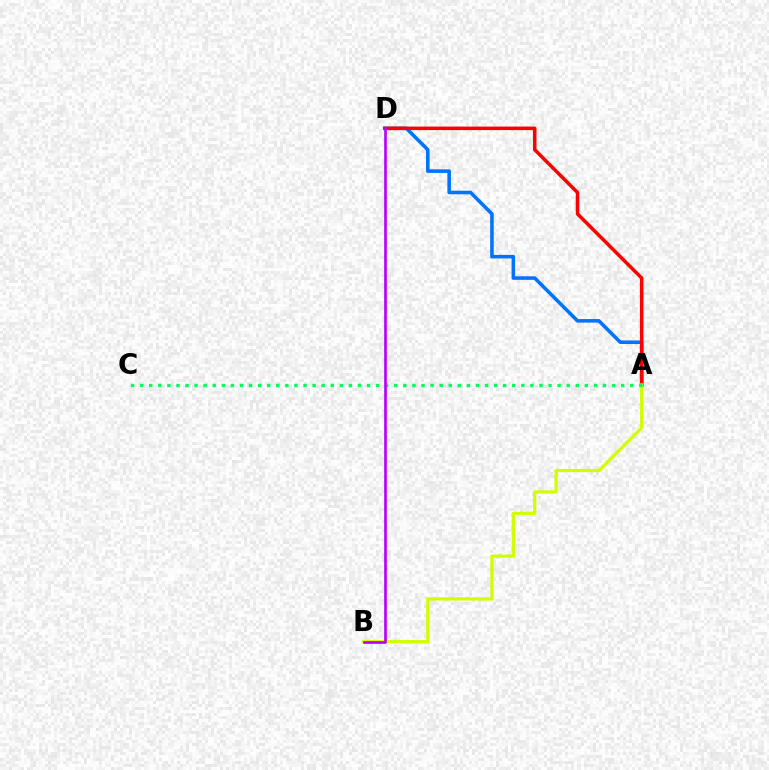{('A', 'D'): [{'color': '#0074ff', 'line_style': 'solid', 'thickness': 2.56}, {'color': '#ff0000', 'line_style': 'solid', 'thickness': 2.53}], ('A', 'B'): [{'color': '#d1ff00', 'line_style': 'solid', 'thickness': 2.33}], ('A', 'C'): [{'color': '#00ff5c', 'line_style': 'dotted', 'thickness': 2.47}], ('B', 'D'): [{'color': '#b900ff', 'line_style': 'solid', 'thickness': 1.92}]}